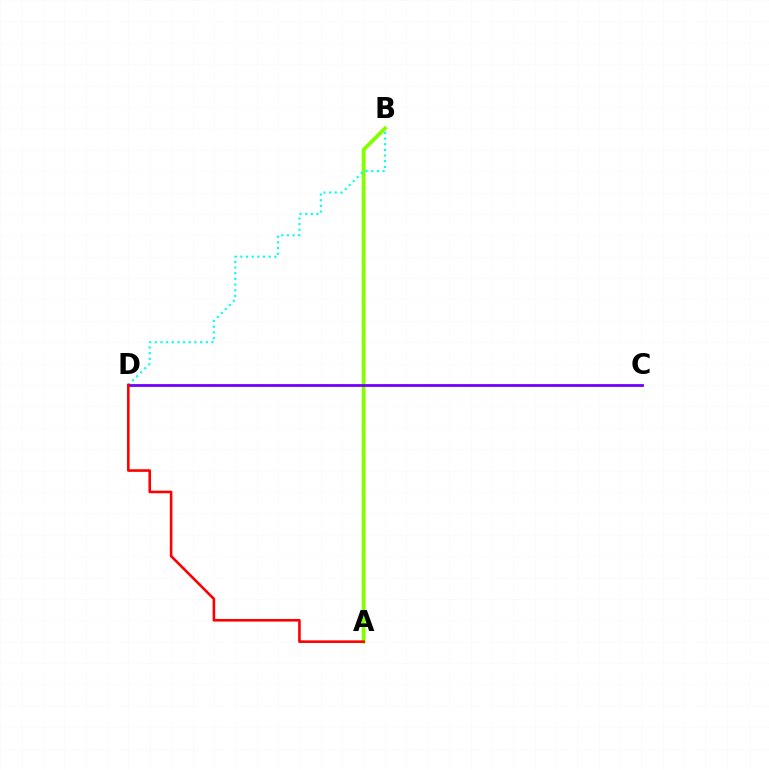{('A', 'B'): [{'color': '#84ff00', 'line_style': 'solid', 'thickness': 2.76}], ('B', 'D'): [{'color': '#00fff6', 'line_style': 'dotted', 'thickness': 1.54}], ('C', 'D'): [{'color': '#7200ff', 'line_style': 'solid', 'thickness': 2.01}], ('A', 'D'): [{'color': '#ff0000', 'line_style': 'solid', 'thickness': 1.87}]}